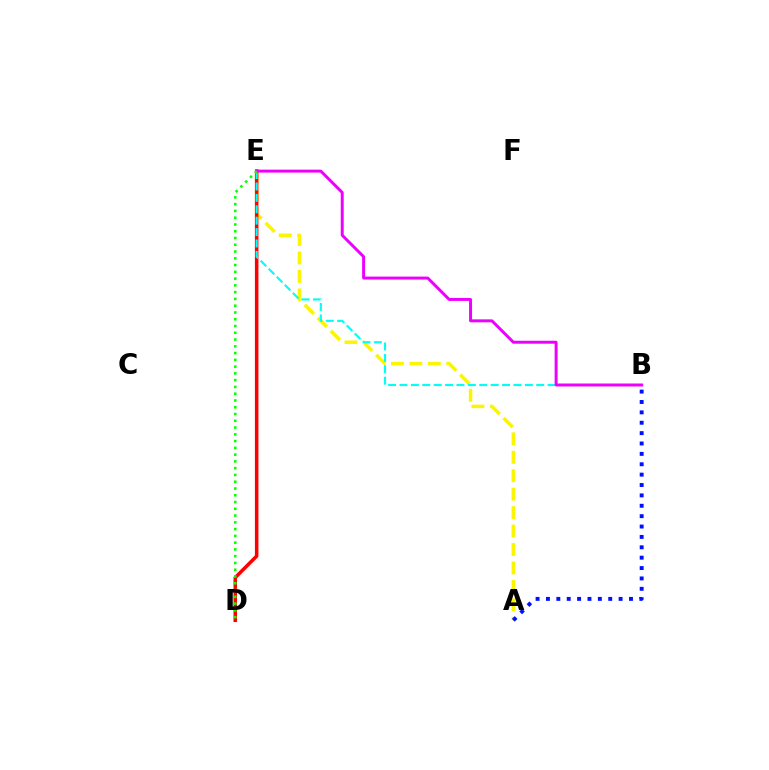{('A', 'E'): [{'color': '#fcf500', 'line_style': 'dashed', 'thickness': 2.51}], ('D', 'E'): [{'color': '#ff0000', 'line_style': 'solid', 'thickness': 2.54}, {'color': '#08ff00', 'line_style': 'dotted', 'thickness': 1.84}], ('A', 'B'): [{'color': '#0010ff', 'line_style': 'dotted', 'thickness': 2.82}], ('B', 'E'): [{'color': '#00fff6', 'line_style': 'dashed', 'thickness': 1.55}, {'color': '#ee00ff', 'line_style': 'solid', 'thickness': 2.13}]}